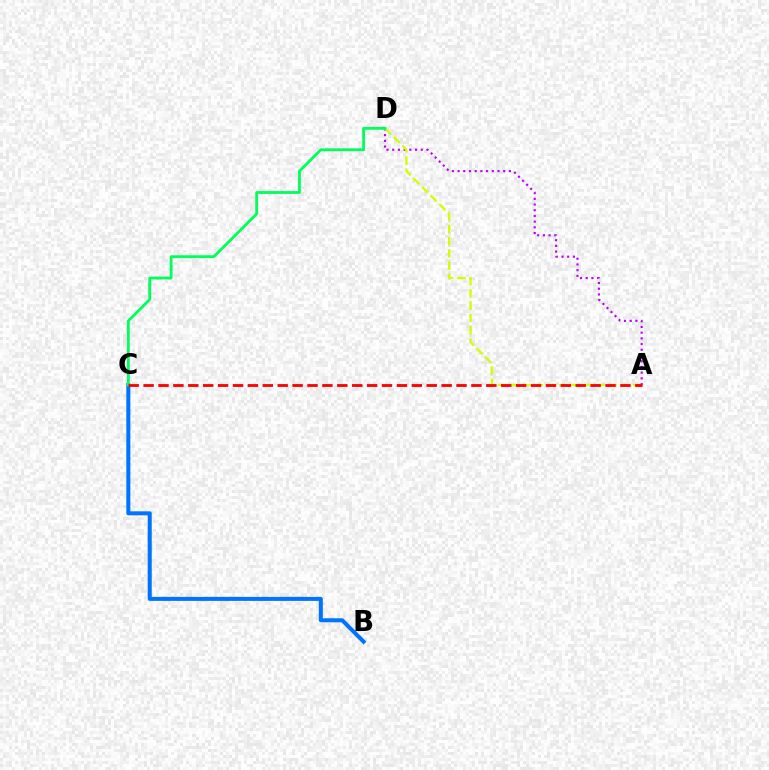{('A', 'D'): [{'color': '#b900ff', 'line_style': 'dotted', 'thickness': 1.55}, {'color': '#d1ff00', 'line_style': 'dashed', 'thickness': 1.67}], ('B', 'C'): [{'color': '#0074ff', 'line_style': 'solid', 'thickness': 2.9}], ('C', 'D'): [{'color': '#00ff5c', 'line_style': 'solid', 'thickness': 2.03}], ('A', 'C'): [{'color': '#ff0000', 'line_style': 'dashed', 'thickness': 2.02}]}